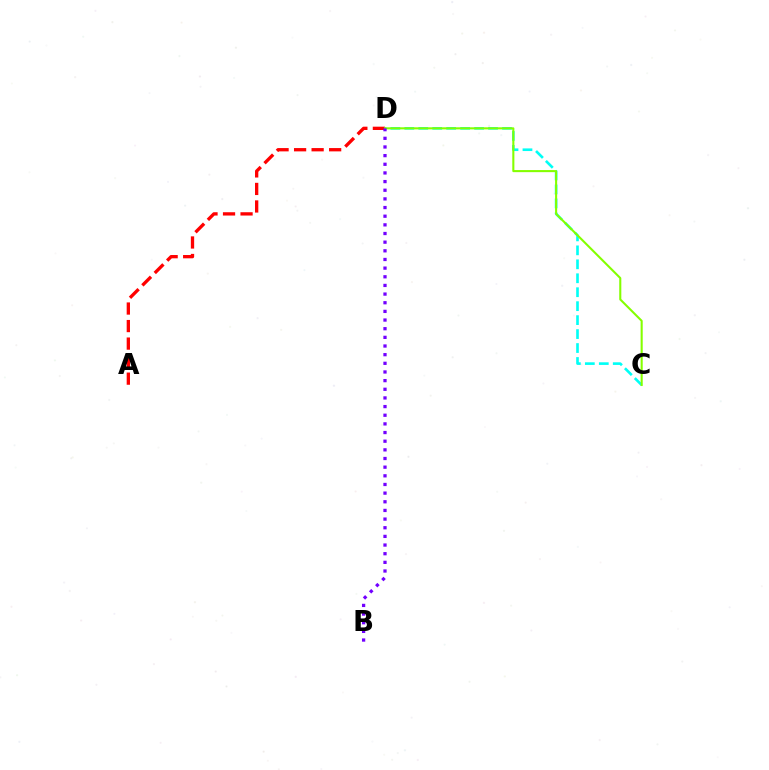{('A', 'D'): [{'color': '#ff0000', 'line_style': 'dashed', 'thickness': 2.38}], ('C', 'D'): [{'color': '#00fff6', 'line_style': 'dashed', 'thickness': 1.9}, {'color': '#84ff00', 'line_style': 'solid', 'thickness': 1.5}], ('B', 'D'): [{'color': '#7200ff', 'line_style': 'dotted', 'thickness': 2.35}]}